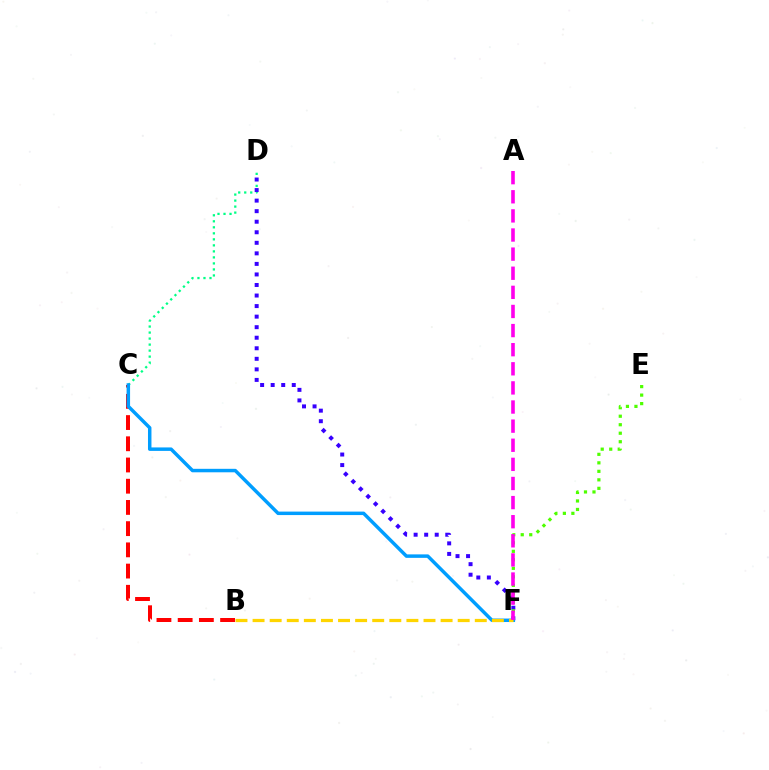{('B', 'C'): [{'color': '#ff0000', 'line_style': 'dashed', 'thickness': 2.88}], ('C', 'D'): [{'color': '#00ff86', 'line_style': 'dotted', 'thickness': 1.63}], ('D', 'F'): [{'color': '#3700ff', 'line_style': 'dotted', 'thickness': 2.87}], ('E', 'F'): [{'color': '#4fff00', 'line_style': 'dotted', 'thickness': 2.31}], ('C', 'F'): [{'color': '#009eff', 'line_style': 'solid', 'thickness': 2.5}], ('B', 'F'): [{'color': '#ffd500', 'line_style': 'dashed', 'thickness': 2.32}], ('A', 'F'): [{'color': '#ff00ed', 'line_style': 'dashed', 'thickness': 2.6}]}